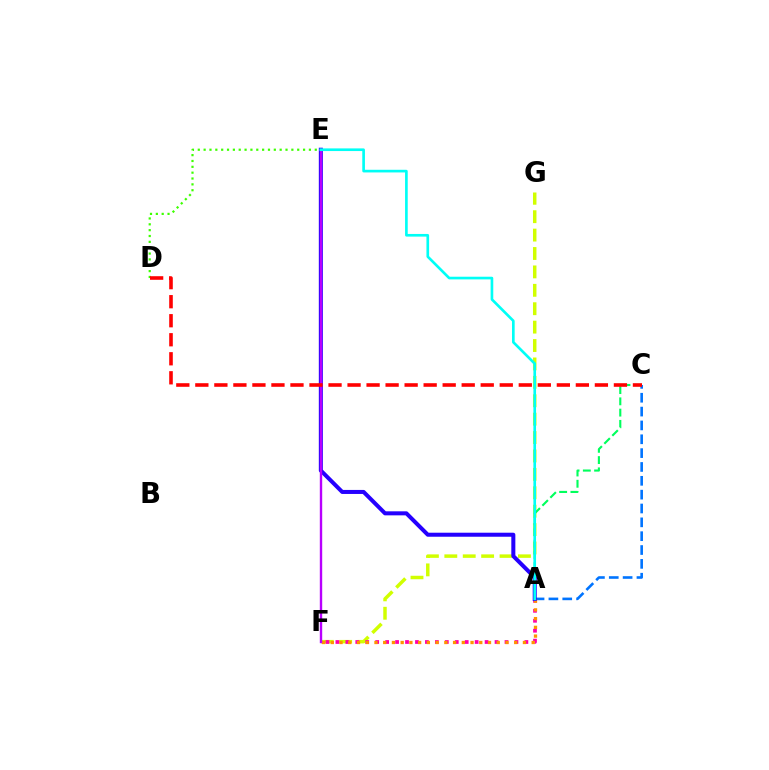{('F', 'G'): [{'color': '#d1ff00', 'line_style': 'dashed', 'thickness': 2.5}], ('A', 'C'): [{'color': '#00ff5c', 'line_style': 'dashed', 'thickness': 1.53}, {'color': '#0074ff', 'line_style': 'dashed', 'thickness': 1.88}], ('A', 'F'): [{'color': '#ff00ac', 'line_style': 'dotted', 'thickness': 2.7}, {'color': '#ff9400', 'line_style': 'dotted', 'thickness': 2.37}], ('A', 'E'): [{'color': '#2500ff', 'line_style': 'solid', 'thickness': 2.9}, {'color': '#00fff6', 'line_style': 'solid', 'thickness': 1.91}], ('E', 'F'): [{'color': '#b900ff', 'line_style': 'solid', 'thickness': 1.72}], ('D', 'E'): [{'color': '#3dff00', 'line_style': 'dotted', 'thickness': 1.59}], ('C', 'D'): [{'color': '#ff0000', 'line_style': 'dashed', 'thickness': 2.58}]}